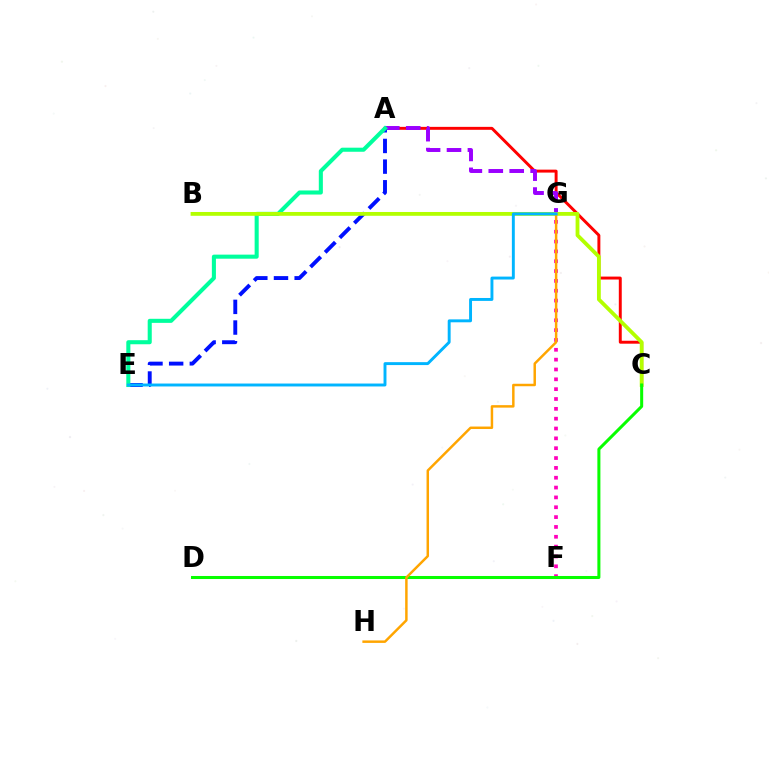{('A', 'C'): [{'color': '#ff0000', 'line_style': 'solid', 'thickness': 2.12}], ('A', 'G'): [{'color': '#9b00ff', 'line_style': 'dashed', 'thickness': 2.84}], ('A', 'E'): [{'color': '#0010ff', 'line_style': 'dashed', 'thickness': 2.81}, {'color': '#00ff9d', 'line_style': 'solid', 'thickness': 2.93}], ('B', 'C'): [{'color': '#b3ff00', 'line_style': 'solid', 'thickness': 2.74}], ('F', 'G'): [{'color': '#ff00bd', 'line_style': 'dotted', 'thickness': 2.67}], ('C', 'D'): [{'color': '#08ff00', 'line_style': 'solid', 'thickness': 2.18}], ('G', 'H'): [{'color': '#ffa500', 'line_style': 'solid', 'thickness': 1.78}], ('E', 'G'): [{'color': '#00b5ff', 'line_style': 'solid', 'thickness': 2.1}]}